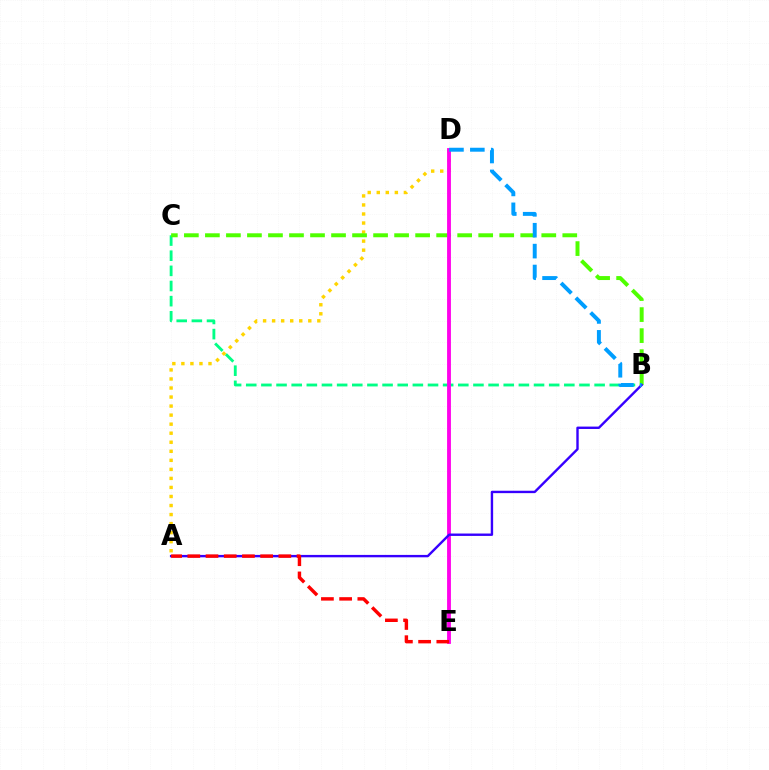{('B', 'C'): [{'color': '#00ff86', 'line_style': 'dashed', 'thickness': 2.06}, {'color': '#4fff00', 'line_style': 'dashed', 'thickness': 2.86}], ('A', 'D'): [{'color': '#ffd500', 'line_style': 'dotted', 'thickness': 2.46}], ('D', 'E'): [{'color': '#ff00ed', 'line_style': 'solid', 'thickness': 2.76}], ('A', 'B'): [{'color': '#3700ff', 'line_style': 'solid', 'thickness': 1.72}], ('B', 'D'): [{'color': '#009eff', 'line_style': 'dashed', 'thickness': 2.84}], ('A', 'E'): [{'color': '#ff0000', 'line_style': 'dashed', 'thickness': 2.47}]}